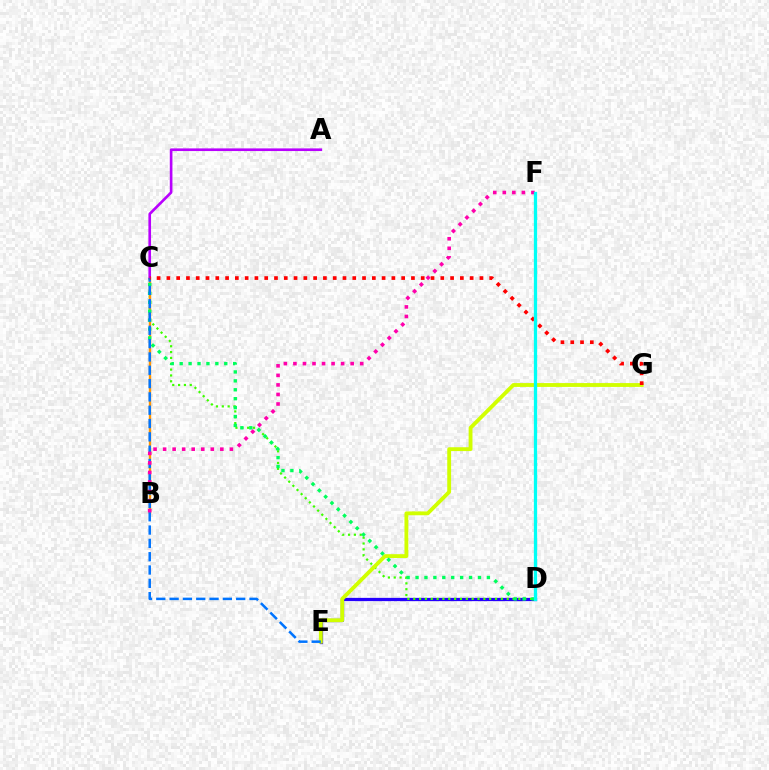{('D', 'E'): [{'color': '#2500ff', 'line_style': 'solid', 'thickness': 2.35}], ('C', 'D'): [{'color': '#3dff00', 'line_style': 'dotted', 'thickness': 1.59}, {'color': '#00ff5c', 'line_style': 'dotted', 'thickness': 2.42}], ('E', 'G'): [{'color': '#d1ff00', 'line_style': 'solid', 'thickness': 2.77}], ('B', 'C'): [{'color': '#ff9400', 'line_style': 'solid', 'thickness': 1.72}], ('A', 'C'): [{'color': '#b900ff', 'line_style': 'solid', 'thickness': 1.91}], ('C', 'E'): [{'color': '#0074ff', 'line_style': 'dashed', 'thickness': 1.81}], ('C', 'G'): [{'color': '#ff0000', 'line_style': 'dotted', 'thickness': 2.66}], ('B', 'F'): [{'color': '#ff00ac', 'line_style': 'dotted', 'thickness': 2.59}], ('D', 'F'): [{'color': '#00fff6', 'line_style': 'solid', 'thickness': 2.36}]}